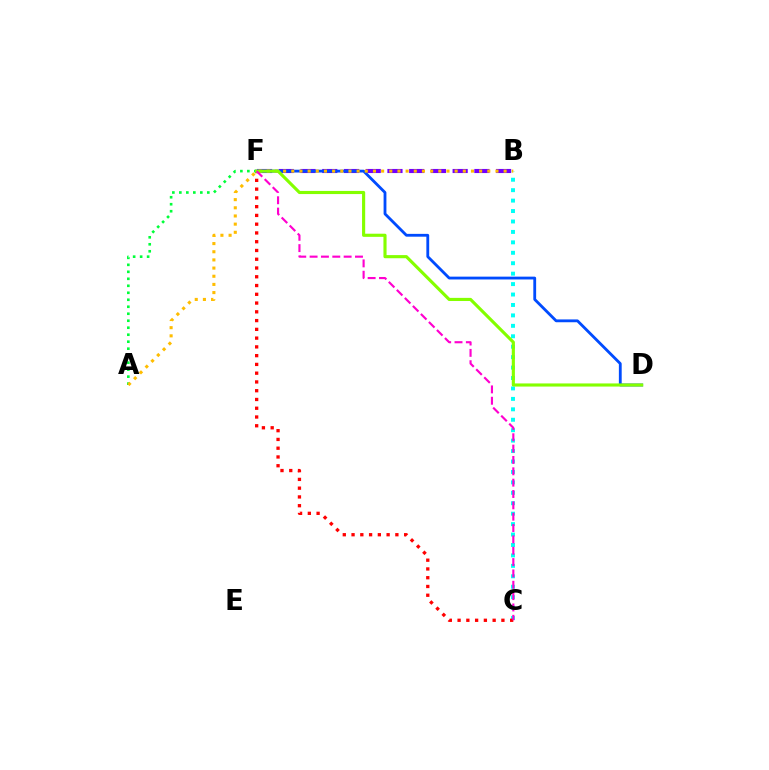{('B', 'F'): [{'color': '#7200ff', 'line_style': 'dashed', 'thickness': 2.95}], ('D', 'F'): [{'color': '#004bff', 'line_style': 'solid', 'thickness': 2.03}, {'color': '#84ff00', 'line_style': 'solid', 'thickness': 2.26}], ('B', 'C'): [{'color': '#00fff6', 'line_style': 'dotted', 'thickness': 2.84}], ('C', 'F'): [{'color': '#ff0000', 'line_style': 'dotted', 'thickness': 2.38}, {'color': '#ff00cf', 'line_style': 'dashed', 'thickness': 1.54}], ('A', 'F'): [{'color': '#00ff39', 'line_style': 'dotted', 'thickness': 1.9}], ('A', 'B'): [{'color': '#ffbd00', 'line_style': 'dotted', 'thickness': 2.22}]}